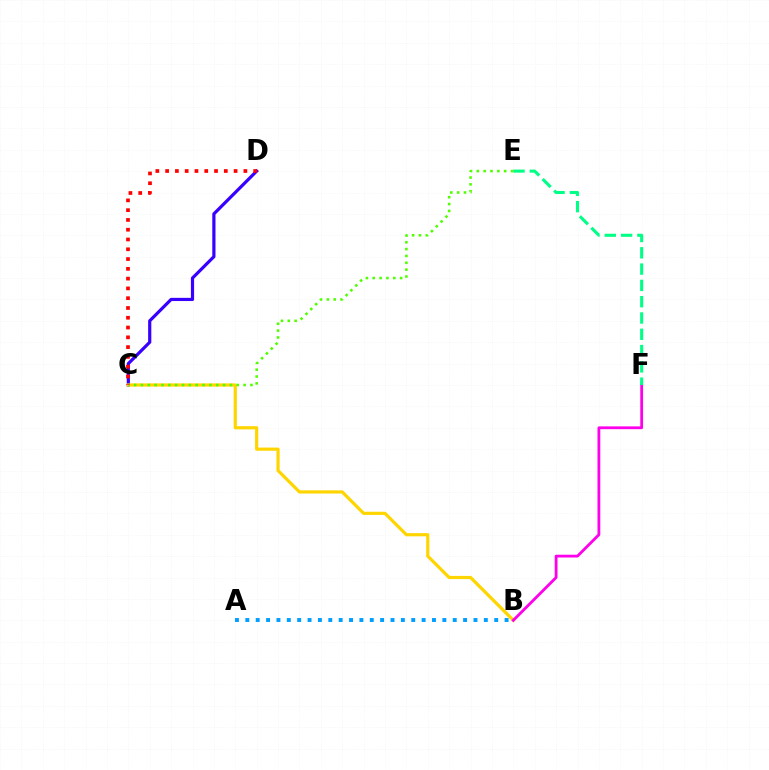{('C', 'D'): [{'color': '#3700ff', 'line_style': 'solid', 'thickness': 2.3}, {'color': '#ff0000', 'line_style': 'dotted', 'thickness': 2.66}], ('B', 'C'): [{'color': '#ffd500', 'line_style': 'solid', 'thickness': 2.29}], ('B', 'F'): [{'color': '#ff00ed', 'line_style': 'solid', 'thickness': 2.01}], ('C', 'E'): [{'color': '#4fff00', 'line_style': 'dotted', 'thickness': 1.86}], ('A', 'B'): [{'color': '#009eff', 'line_style': 'dotted', 'thickness': 2.82}], ('E', 'F'): [{'color': '#00ff86', 'line_style': 'dashed', 'thickness': 2.21}]}